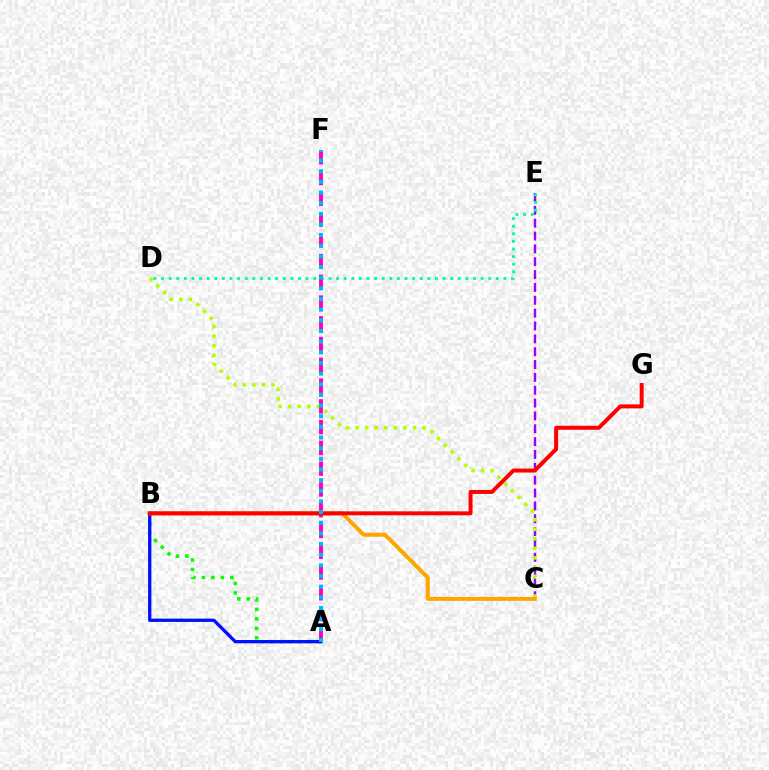{('C', 'E'): [{'color': '#9b00ff', 'line_style': 'dashed', 'thickness': 1.75}], ('D', 'E'): [{'color': '#00ff9d', 'line_style': 'dotted', 'thickness': 2.07}], ('A', 'B'): [{'color': '#08ff00', 'line_style': 'dotted', 'thickness': 2.57}, {'color': '#0010ff', 'line_style': 'solid', 'thickness': 2.37}], ('C', 'D'): [{'color': '#b3ff00', 'line_style': 'dotted', 'thickness': 2.59}], ('B', 'C'): [{'color': '#ffa500', 'line_style': 'solid', 'thickness': 2.86}], ('A', 'F'): [{'color': '#ff00bd', 'line_style': 'dashed', 'thickness': 2.82}, {'color': '#00b5ff', 'line_style': 'dotted', 'thickness': 2.89}], ('B', 'G'): [{'color': '#ff0000', 'line_style': 'solid', 'thickness': 2.87}]}